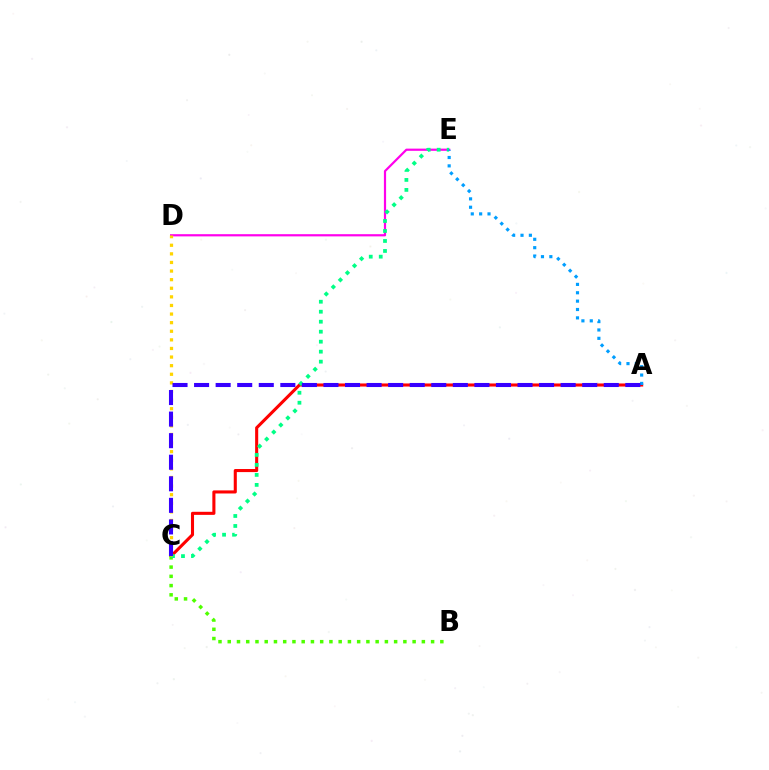{('A', 'C'): [{'color': '#ff0000', 'line_style': 'solid', 'thickness': 2.22}, {'color': '#3700ff', 'line_style': 'dashed', 'thickness': 2.93}], ('D', 'E'): [{'color': '#ff00ed', 'line_style': 'solid', 'thickness': 1.59}], ('B', 'C'): [{'color': '#4fff00', 'line_style': 'dotted', 'thickness': 2.51}], ('C', 'E'): [{'color': '#00ff86', 'line_style': 'dotted', 'thickness': 2.71}], ('A', 'E'): [{'color': '#009eff', 'line_style': 'dotted', 'thickness': 2.27}], ('C', 'D'): [{'color': '#ffd500', 'line_style': 'dotted', 'thickness': 2.34}]}